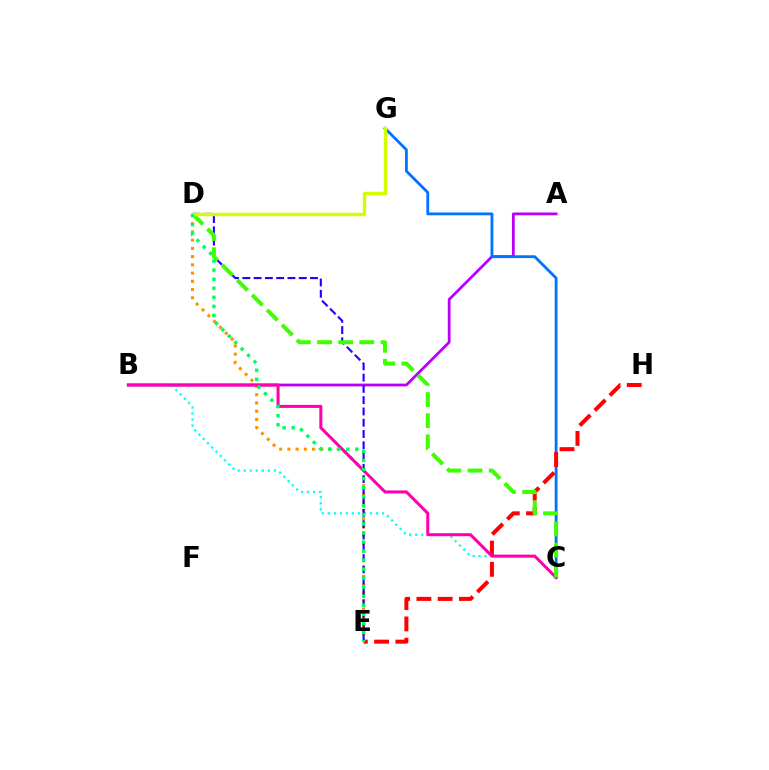{('A', 'B'): [{'color': '#b900ff', 'line_style': 'solid', 'thickness': 2.0}], ('D', 'E'): [{'color': '#ff9400', 'line_style': 'dotted', 'thickness': 2.24}, {'color': '#2500ff', 'line_style': 'dashed', 'thickness': 1.53}, {'color': '#00ff5c', 'line_style': 'dotted', 'thickness': 2.46}], ('B', 'C'): [{'color': '#00fff6', 'line_style': 'dotted', 'thickness': 1.63}, {'color': '#ff00ac', 'line_style': 'solid', 'thickness': 2.19}], ('C', 'G'): [{'color': '#0074ff', 'line_style': 'solid', 'thickness': 2.03}], ('E', 'H'): [{'color': '#ff0000', 'line_style': 'dashed', 'thickness': 2.89}], ('C', 'D'): [{'color': '#3dff00', 'line_style': 'dashed', 'thickness': 2.87}], ('D', 'G'): [{'color': '#d1ff00', 'line_style': 'solid', 'thickness': 2.45}]}